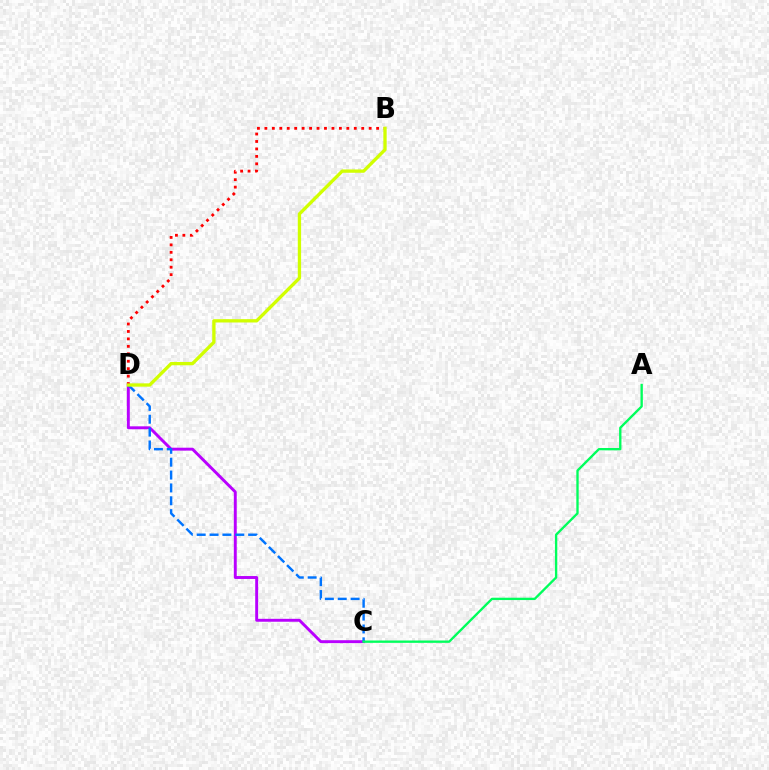{('C', 'D'): [{'color': '#b900ff', 'line_style': 'solid', 'thickness': 2.1}, {'color': '#0074ff', 'line_style': 'dashed', 'thickness': 1.75}], ('B', 'D'): [{'color': '#ff0000', 'line_style': 'dotted', 'thickness': 2.02}, {'color': '#d1ff00', 'line_style': 'solid', 'thickness': 2.39}], ('A', 'C'): [{'color': '#00ff5c', 'line_style': 'solid', 'thickness': 1.69}]}